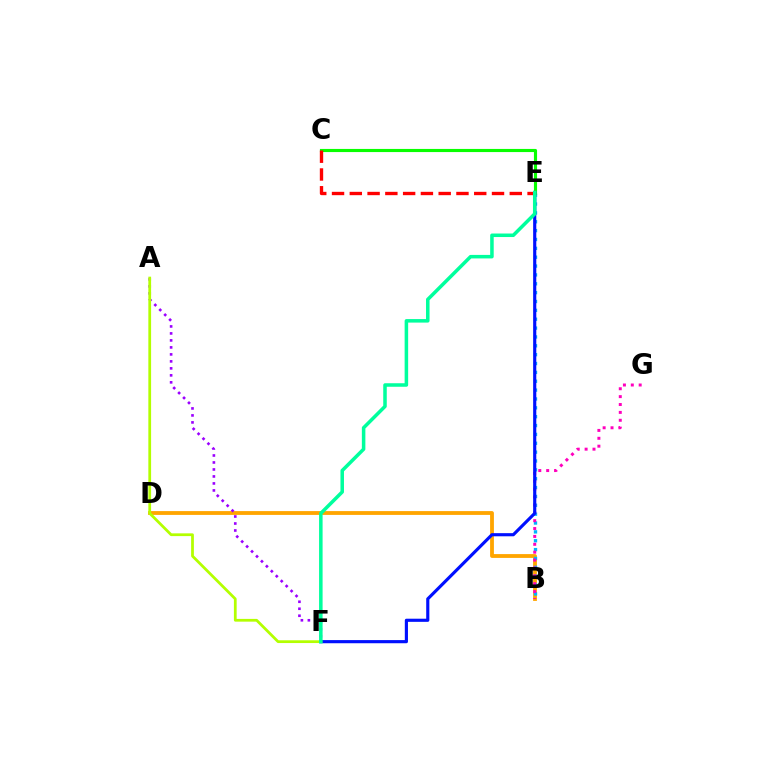{('B', 'D'): [{'color': '#ffa500', 'line_style': 'solid', 'thickness': 2.74}], ('B', 'E'): [{'color': '#00b5ff', 'line_style': 'dotted', 'thickness': 2.41}], ('C', 'E'): [{'color': '#08ff00', 'line_style': 'solid', 'thickness': 2.25}, {'color': '#ff0000', 'line_style': 'dashed', 'thickness': 2.41}], ('B', 'G'): [{'color': '#ff00bd', 'line_style': 'dotted', 'thickness': 2.14}], ('A', 'F'): [{'color': '#9b00ff', 'line_style': 'dotted', 'thickness': 1.9}, {'color': '#b3ff00', 'line_style': 'solid', 'thickness': 1.99}], ('E', 'F'): [{'color': '#0010ff', 'line_style': 'solid', 'thickness': 2.26}, {'color': '#00ff9d', 'line_style': 'solid', 'thickness': 2.54}]}